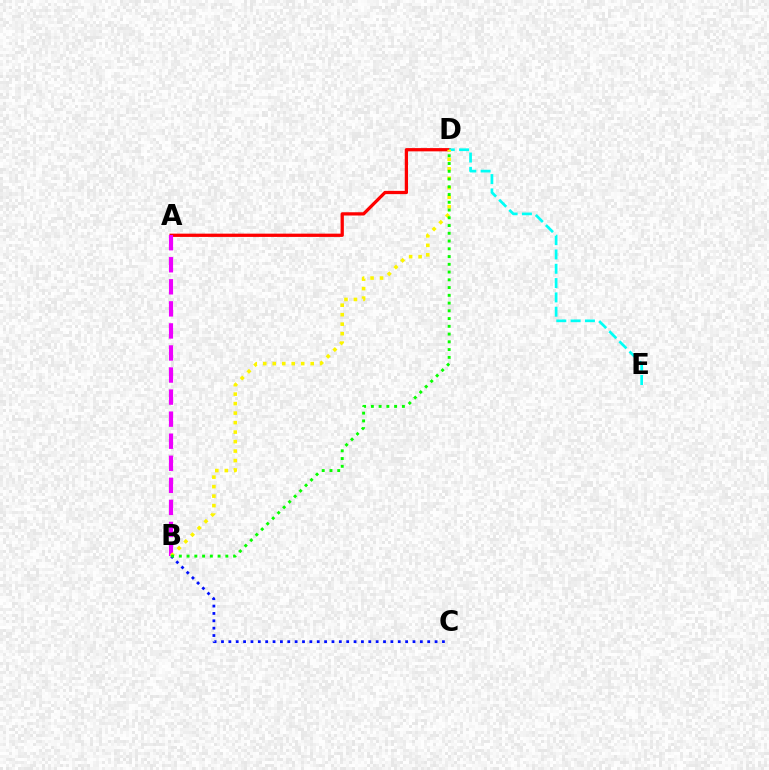{('A', 'D'): [{'color': '#ff0000', 'line_style': 'solid', 'thickness': 2.35}], ('D', 'E'): [{'color': '#00fff6', 'line_style': 'dashed', 'thickness': 1.94}], ('A', 'B'): [{'color': '#ee00ff', 'line_style': 'dashed', 'thickness': 3.0}], ('B', 'C'): [{'color': '#0010ff', 'line_style': 'dotted', 'thickness': 2.0}], ('B', 'D'): [{'color': '#fcf500', 'line_style': 'dotted', 'thickness': 2.58}, {'color': '#08ff00', 'line_style': 'dotted', 'thickness': 2.11}]}